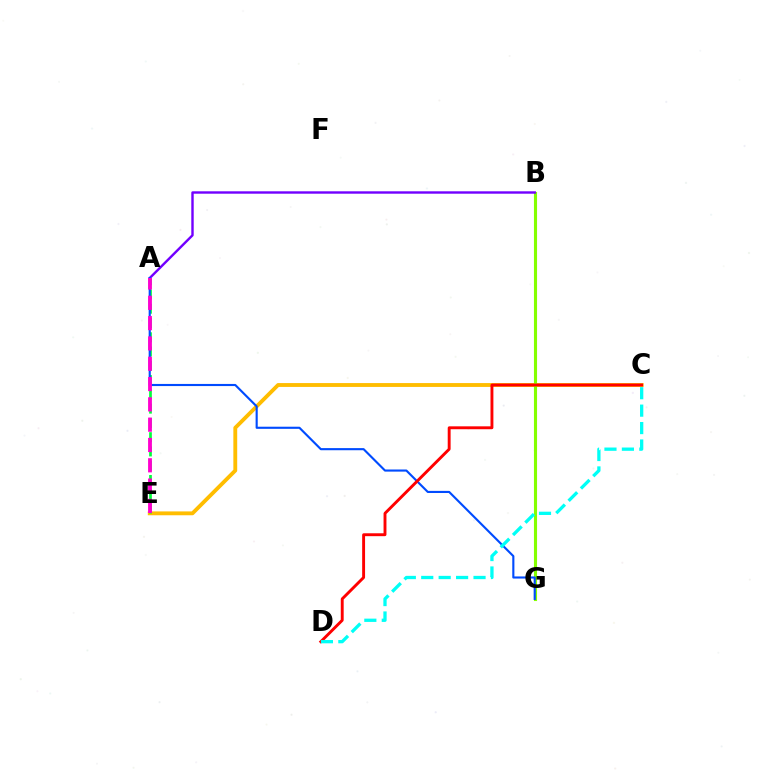{('C', 'E'): [{'color': '#ffbd00', 'line_style': 'solid', 'thickness': 2.77}], ('B', 'G'): [{'color': '#84ff00', 'line_style': 'solid', 'thickness': 2.24}], ('A', 'E'): [{'color': '#00ff39', 'line_style': 'dashed', 'thickness': 1.94}, {'color': '#ff00cf', 'line_style': 'dashed', 'thickness': 2.76}], ('A', 'B'): [{'color': '#7200ff', 'line_style': 'solid', 'thickness': 1.73}], ('A', 'G'): [{'color': '#004bff', 'line_style': 'solid', 'thickness': 1.53}], ('C', 'D'): [{'color': '#ff0000', 'line_style': 'solid', 'thickness': 2.09}, {'color': '#00fff6', 'line_style': 'dashed', 'thickness': 2.37}]}